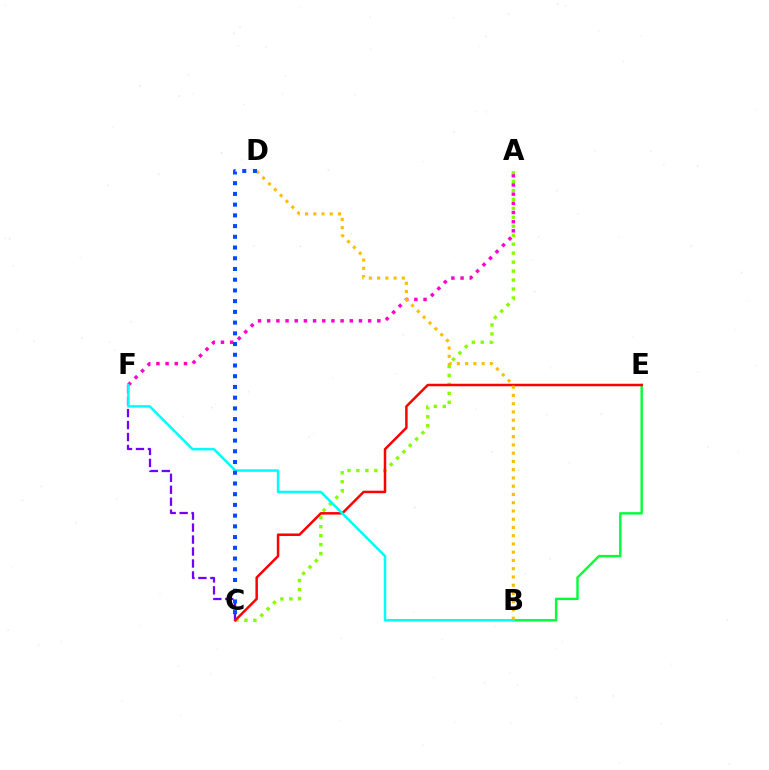{('C', 'F'): [{'color': '#7200ff', 'line_style': 'dashed', 'thickness': 1.63}], ('A', 'F'): [{'color': '#ff00cf', 'line_style': 'dotted', 'thickness': 2.49}], ('B', 'E'): [{'color': '#00ff39', 'line_style': 'solid', 'thickness': 1.74}], ('A', 'C'): [{'color': '#84ff00', 'line_style': 'dotted', 'thickness': 2.44}], ('C', 'E'): [{'color': '#ff0000', 'line_style': 'solid', 'thickness': 1.8}], ('B', 'D'): [{'color': '#ffbd00', 'line_style': 'dotted', 'thickness': 2.24}], ('B', 'F'): [{'color': '#00fff6', 'line_style': 'solid', 'thickness': 1.82}], ('C', 'D'): [{'color': '#004bff', 'line_style': 'dotted', 'thickness': 2.91}]}